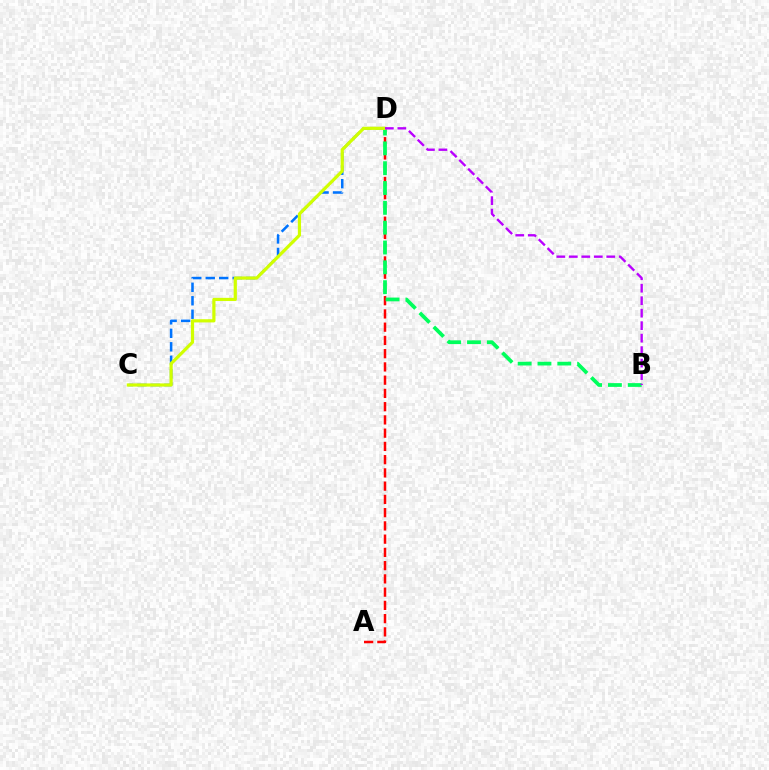{('C', 'D'): [{'color': '#0074ff', 'line_style': 'dashed', 'thickness': 1.83}, {'color': '#d1ff00', 'line_style': 'solid', 'thickness': 2.3}], ('A', 'D'): [{'color': '#ff0000', 'line_style': 'dashed', 'thickness': 1.8}], ('B', 'D'): [{'color': '#00ff5c', 'line_style': 'dashed', 'thickness': 2.69}, {'color': '#b900ff', 'line_style': 'dashed', 'thickness': 1.7}]}